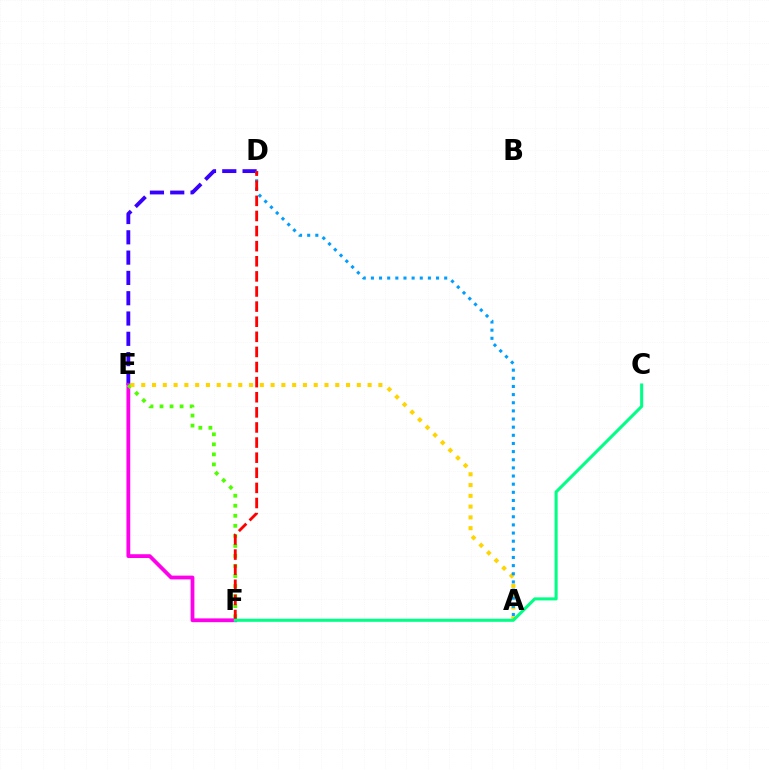{('D', 'E'): [{'color': '#3700ff', 'line_style': 'dashed', 'thickness': 2.76}], ('E', 'F'): [{'color': '#ff00ed', 'line_style': 'solid', 'thickness': 2.73}, {'color': '#4fff00', 'line_style': 'dotted', 'thickness': 2.73}], ('A', 'E'): [{'color': '#ffd500', 'line_style': 'dotted', 'thickness': 2.93}], ('A', 'D'): [{'color': '#009eff', 'line_style': 'dotted', 'thickness': 2.21}], ('D', 'F'): [{'color': '#ff0000', 'line_style': 'dashed', 'thickness': 2.05}], ('C', 'F'): [{'color': '#00ff86', 'line_style': 'solid', 'thickness': 2.21}]}